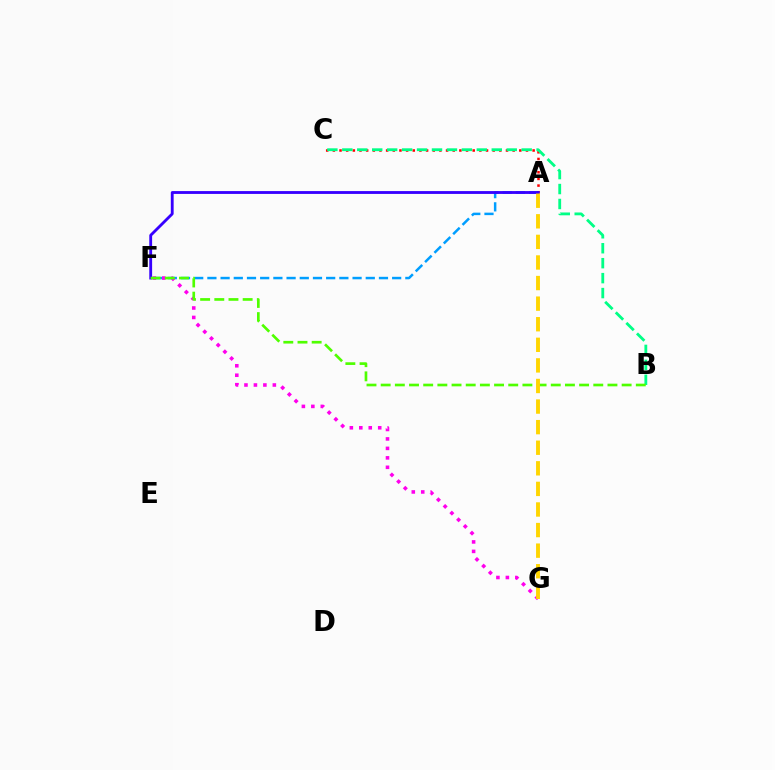{('A', 'F'): [{'color': '#009eff', 'line_style': 'dashed', 'thickness': 1.79}, {'color': '#3700ff', 'line_style': 'solid', 'thickness': 2.04}], ('A', 'C'): [{'color': '#ff0000', 'line_style': 'dotted', 'thickness': 1.81}], ('F', 'G'): [{'color': '#ff00ed', 'line_style': 'dotted', 'thickness': 2.57}], ('B', 'C'): [{'color': '#00ff86', 'line_style': 'dashed', 'thickness': 2.03}], ('B', 'F'): [{'color': '#4fff00', 'line_style': 'dashed', 'thickness': 1.93}], ('A', 'G'): [{'color': '#ffd500', 'line_style': 'dashed', 'thickness': 2.8}]}